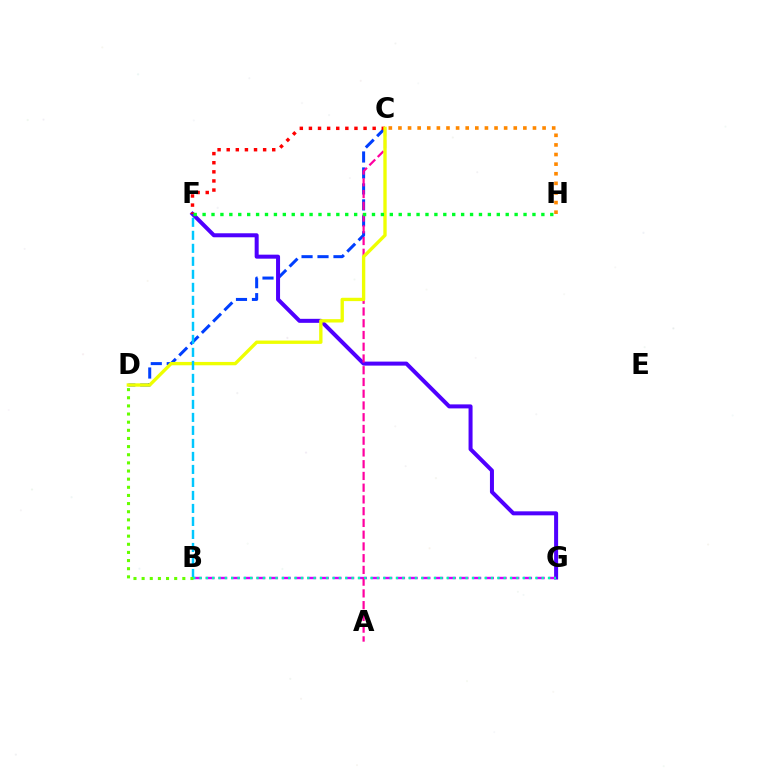{('C', 'D'): [{'color': '#003fff', 'line_style': 'dashed', 'thickness': 2.17}, {'color': '#eeff00', 'line_style': 'solid', 'thickness': 2.41}], ('F', 'G'): [{'color': '#4f00ff', 'line_style': 'solid', 'thickness': 2.89}], ('B', 'G'): [{'color': '#d600ff', 'line_style': 'dashed', 'thickness': 1.73}, {'color': '#00ffaf', 'line_style': 'dotted', 'thickness': 1.72}], ('C', 'F'): [{'color': '#ff0000', 'line_style': 'dotted', 'thickness': 2.47}], ('A', 'C'): [{'color': '#ff00a0', 'line_style': 'dashed', 'thickness': 1.6}], ('C', 'H'): [{'color': '#ff8800', 'line_style': 'dotted', 'thickness': 2.61}], ('B', 'F'): [{'color': '#00c7ff', 'line_style': 'dashed', 'thickness': 1.77}], ('B', 'D'): [{'color': '#66ff00', 'line_style': 'dotted', 'thickness': 2.21}], ('F', 'H'): [{'color': '#00ff27', 'line_style': 'dotted', 'thickness': 2.42}]}